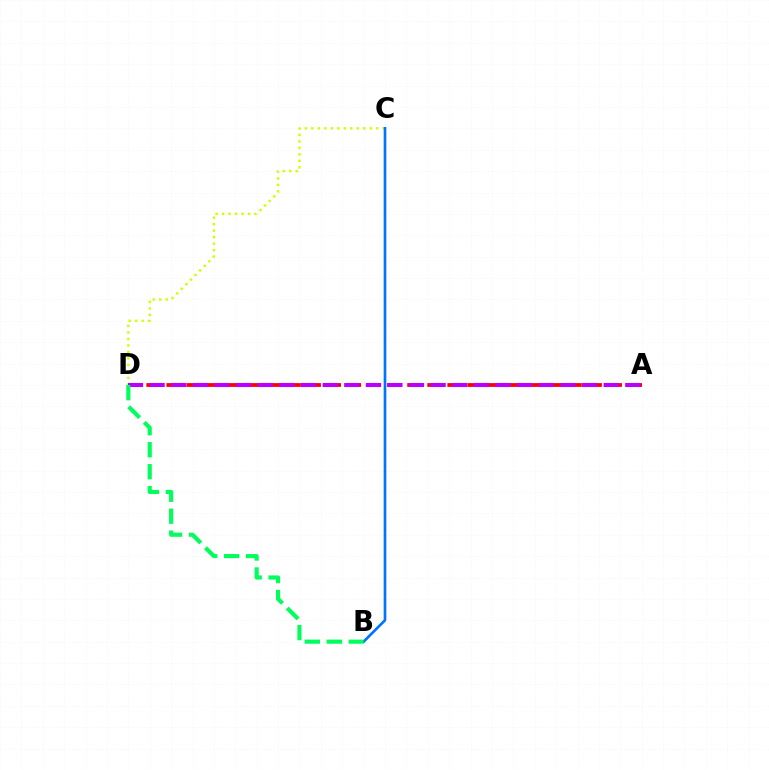{('A', 'D'): [{'color': '#ff0000', 'line_style': 'dashed', 'thickness': 2.73}, {'color': '#b900ff', 'line_style': 'dashed', 'thickness': 2.94}], ('C', 'D'): [{'color': '#d1ff00', 'line_style': 'dotted', 'thickness': 1.76}], ('B', 'C'): [{'color': '#0074ff', 'line_style': 'solid', 'thickness': 1.92}], ('B', 'D'): [{'color': '#00ff5c', 'line_style': 'dashed', 'thickness': 2.98}]}